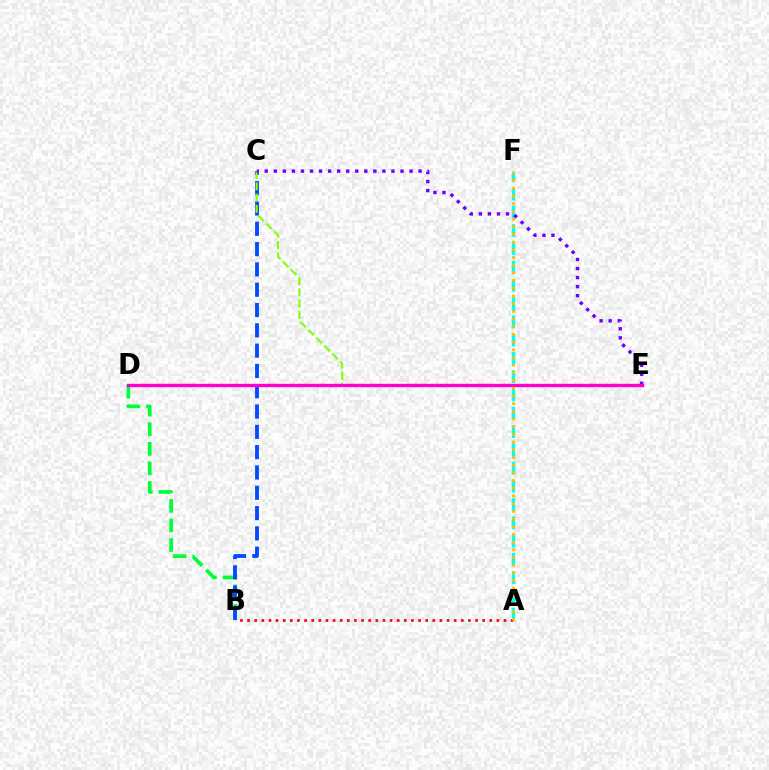{('A', 'B'): [{'color': '#ff0000', 'line_style': 'dotted', 'thickness': 1.94}], ('A', 'F'): [{'color': '#00fff6', 'line_style': 'dashed', 'thickness': 2.48}, {'color': '#ffbd00', 'line_style': 'dotted', 'thickness': 2.09}], ('B', 'D'): [{'color': '#00ff39', 'line_style': 'dashed', 'thickness': 2.66}], ('B', 'C'): [{'color': '#004bff', 'line_style': 'dashed', 'thickness': 2.76}], ('C', 'E'): [{'color': '#84ff00', 'line_style': 'dashed', 'thickness': 1.53}, {'color': '#7200ff', 'line_style': 'dotted', 'thickness': 2.46}], ('D', 'E'): [{'color': '#ff00cf', 'line_style': 'solid', 'thickness': 2.41}]}